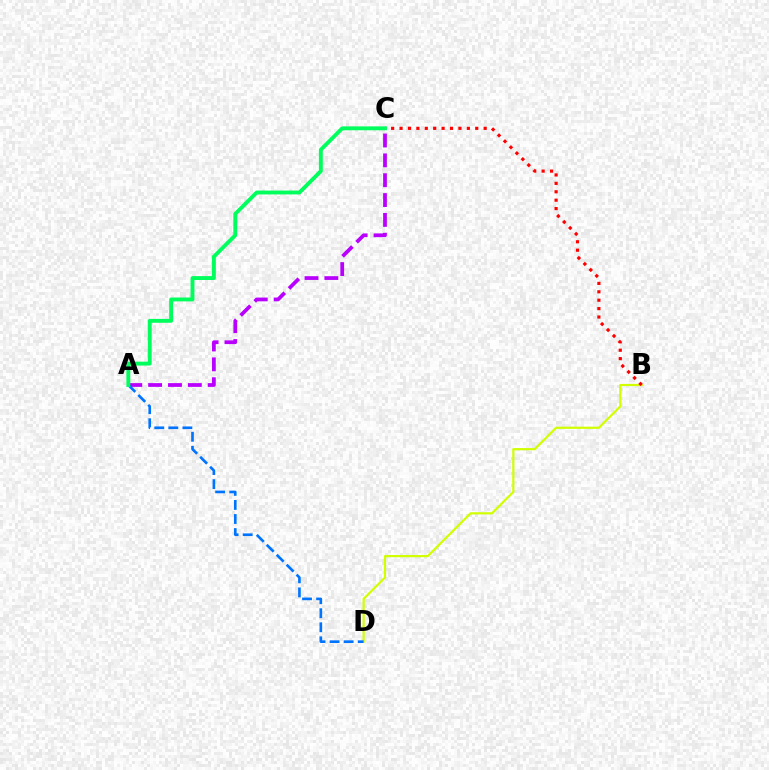{('A', 'C'): [{'color': '#b900ff', 'line_style': 'dashed', 'thickness': 2.7}, {'color': '#00ff5c', 'line_style': 'solid', 'thickness': 2.8}], ('B', 'D'): [{'color': '#d1ff00', 'line_style': 'solid', 'thickness': 1.59}], ('B', 'C'): [{'color': '#ff0000', 'line_style': 'dotted', 'thickness': 2.29}], ('A', 'D'): [{'color': '#0074ff', 'line_style': 'dashed', 'thickness': 1.91}]}